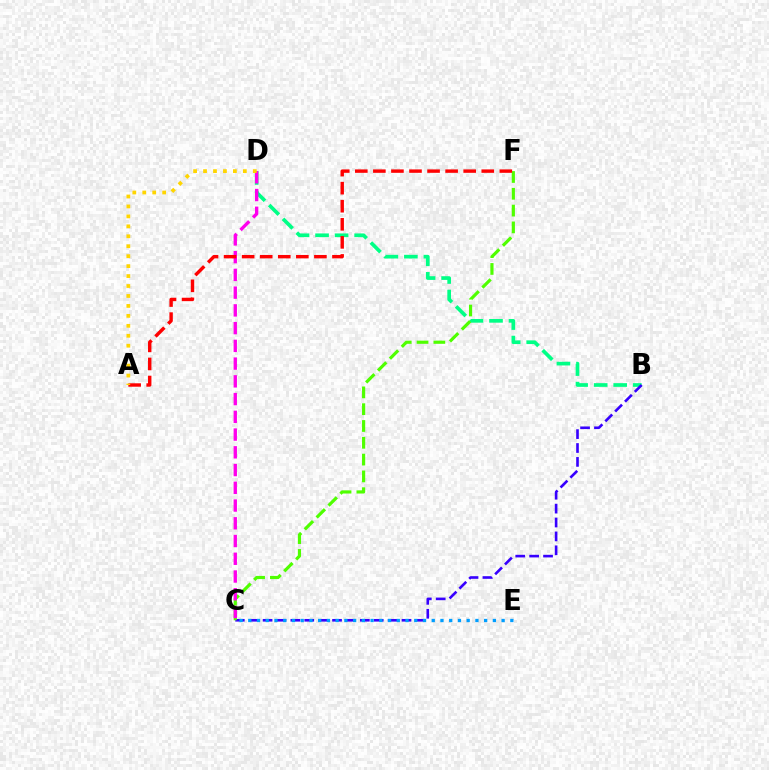{('B', 'D'): [{'color': '#00ff86', 'line_style': 'dashed', 'thickness': 2.65}], ('B', 'C'): [{'color': '#3700ff', 'line_style': 'dashed', 'thickness': 1.89}], ('C', 'F'): [{'color': '#4fff00', 'line_style': 'dashed', 'thickness': 2.28}], ('C', 'D'): [{'color': '#ff00ed', 'line_style': 'dashed', 'thickness': 2.41}], ('A', 'F'): [{'color': '#ff0000', 'line_style': 'dashed', 'thickness': 2.45}], ('C', 'E'): [{'color': '#009eff', 'line_style': 'dotted', 'thickness': 2.37}], ('A', 'D'): [{'color': '#ffd500', 'line_style': 'dotted', 'thickness': 2.7}]}